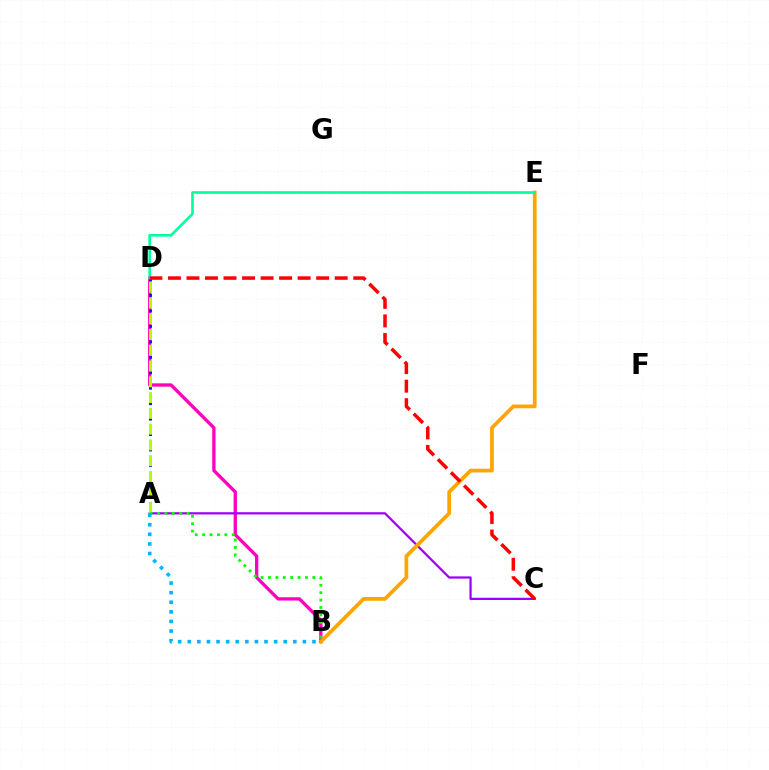{('B', 'D'): [{'color': '#ff00bd', 'line_style': 'solid', 'thickness': 2.38}], ('A', 'C'): [{'color': '#9b00ff', 'line_style': 'solid', 'thickness': 1.61}], ('A', 'D'): [{'color': '#0010ff', 'line_style': 'dotted', 'thickness': 2.1}, {'color': '#b3ff00', 'line_style': 'dashed', 'thickness': 2.14}], ('B', 'E'): [{'color': '#ffa500', 'line_style': 'solid', 'thickness': 2.7}], ('A', 'B'): [{'color': '#08ff00', 'line_style': 'dotted', 'thickness': 2.01}, {'color': '#00b5ff', 'line_style': 'dotted', 'thickness': 2.61}], ('D', 'E'): [{'color': '#00ff9d', 'line_style': 'solid', 'thickness': 1.9}], ('C', 'D'): [{'color': '#ff0000', 'line_style': 'dashed', 'thickness': 2.52}]}